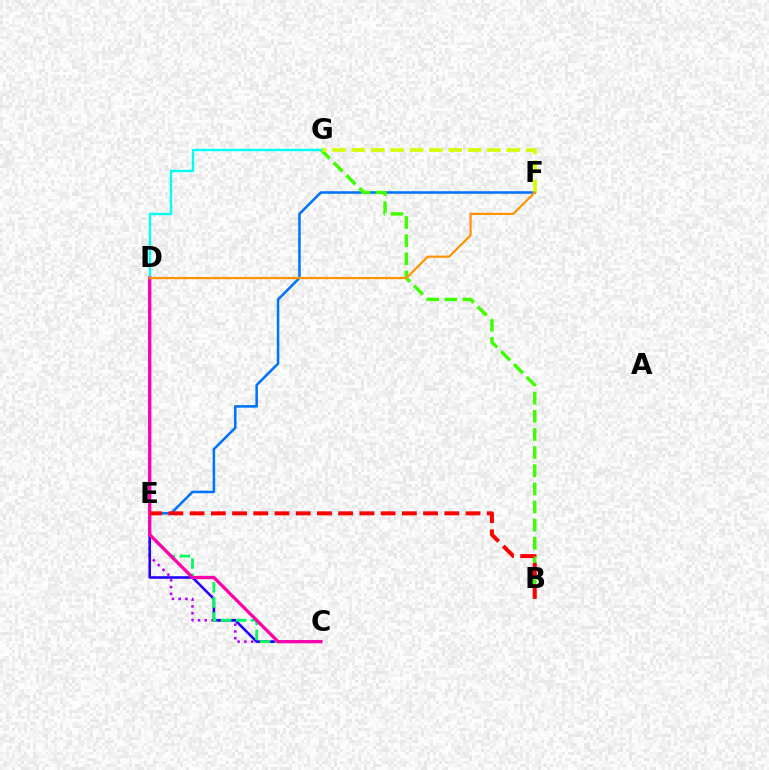{('E', 'F'): [{'color': '#0074ff', 'line_style': 'solid', 'thickness': 1.83}], ('B', 'G'): [{'color': '#3dff00', 'line_style': 'dashed', 'thickness': 2.46}], ('C', 'E'): [{'color': '#b900ff', 'line_style': 'dotted', 'thickness': 1.84}, {'color': '#00ff5c', 'line_style': 'dashed', 'thickness': 2.04}], ('F', 'G'): [{'color': '#d1ff00', 'line_style': 'dashed', 'thickness': 2.63}], ('C', 'D'): [{'color': '#2500ff', 'line_style': 'solid', 'thickness': 1.87}, {'color': '#ff00ac', 'line_style': 'solid', 'thickness': 2.36}], ('D', 'G'): [{'color': '#00fff6', 'line_style': 'solid', 'thickness': 1.71}], ('D', 'F'): [{'color': '#ff9400', 'line_style': 'solid', 'thickness': 1.6}], ('B', 'E'): [{'color': '#ff0000', 'line_style': 'dashed', 'thickness': 2.88}]}